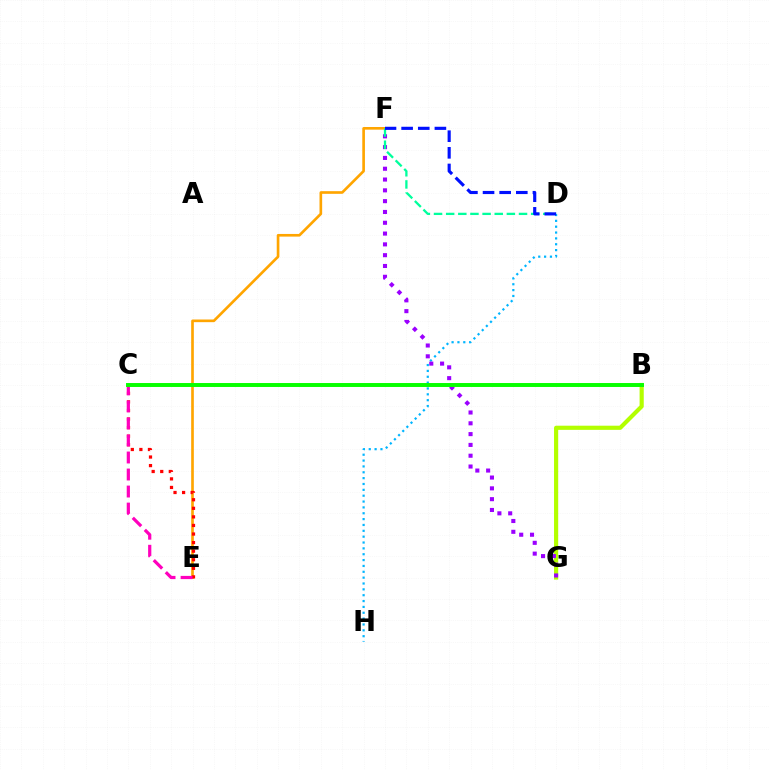{('B', 'G'): [{'color': '#b3ff00', 'line_style': 'solid', 'thickness': 2.99}], ('E', 'F'): [{'color': '#ffa500', 'line_style': 'solid', 'thickness': 1.91}], ('C', 'E'): [{'color': '#ff0000', 'line_style': 'dotted', 'thickness': 2.33}, {'color': '#ff00bd', 'line_style': 'dashed', 'thickness': 2.31}], ('D', 'H'): [{'color': '#00b5ff', 'line_style': 'dotted', 'thickness': 1.59}], ('F', 'G'): [{'color': '#9b00ff', 'line_style': 'dotted', 'thickness': 2.94}], ('B', 'C'): [{'color': '#08ff00', 'line_style': 'solid', 'thickness': 2.83}], ('D', 'F'): [{'color': '#00ff9d', 'line_style': 'dashed', 'thickness': 1.65}, {'color': '#0010ff', 'line_style': 'dashed', 'thickness': 2.26}]}